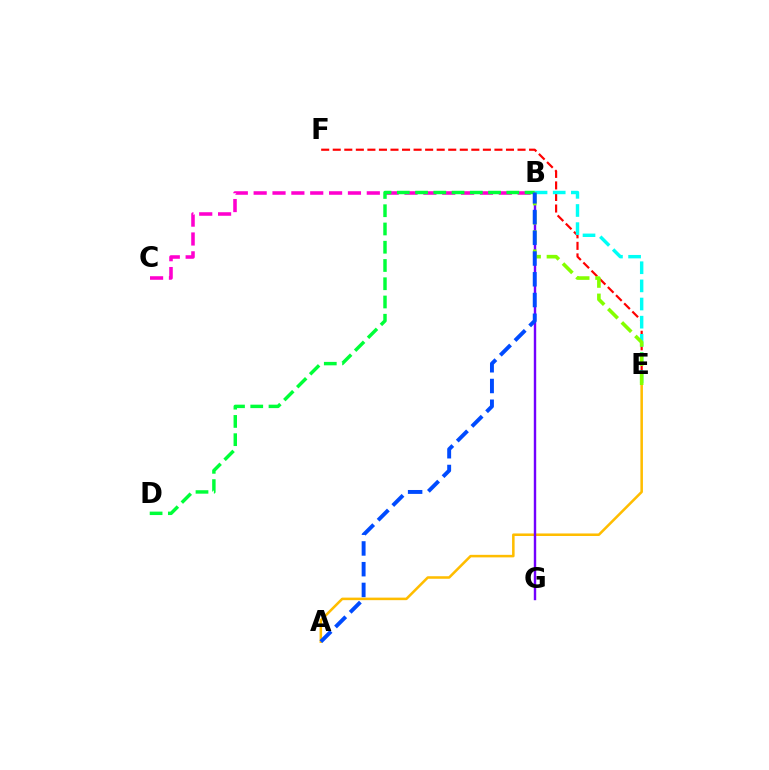{('A', 'E'): [{'color': '#ffbd00', 'line_style': 'solid', 'thickness': 1.83}], ('B', 'G'): [{'color': '#7200ff', 'line_style': 'solid', 'thickness': 1.74}], ('B', 'C'): [{'color': '#ff00cf', 'line_style': 'dashed', 'thickness': 2.56}], ('E', 'F'): [{'color': '#ff0000', 'line_style': 'dashed', 'thickness': 1.57}], ('B', 'E'): [{'color': '#00fff6', 'line_style': 'dashed', 'thickness': 2.47}, {'color': '#84ff00', 'line_style': 'dashed', 'thickness': 2.6}], ('B', 'D'): [{'color': '#00ff39', 'line_style': 'dashed', 'thickness': 2.48}], ('A', 'B'): [{'color': '#004bff', 'line_style': 'dashed', 'thickness': 2.82}]}